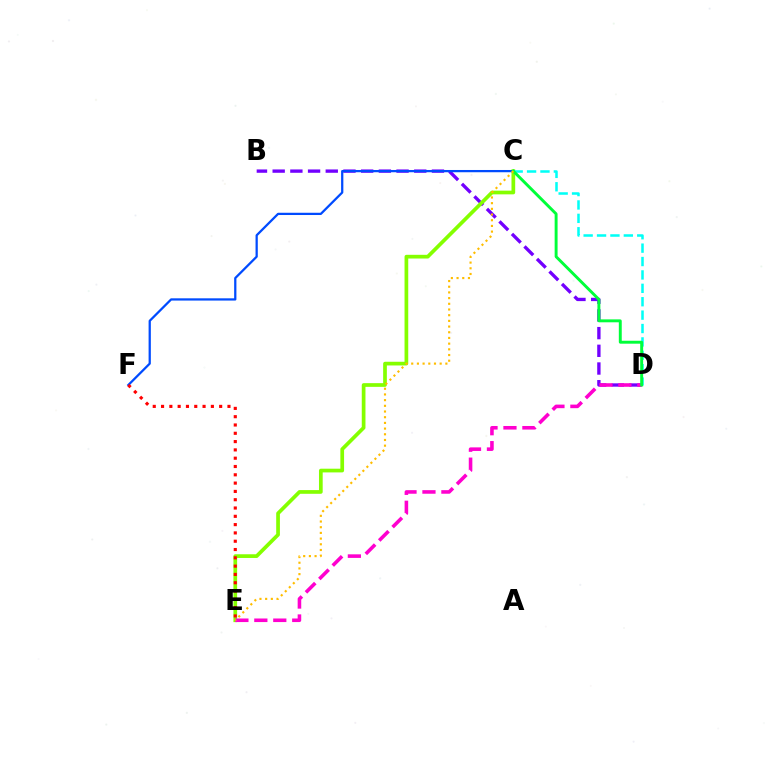{('B', 'D'): [{'color': '#7200ff', 'line_style': 'dashed', 'thickness': 2.4}], ('C', 'E'): [{'color': '#84ff00', 'line_style': 'solid', 'thickness': 2.67}, {'color': '#ffbd00', 'line_style': 'dotted', 'thickness': 1.55}], ('C', 'D'): [{'color': '#00fff6', 'line_style': 'dashed', 'thickness': 1.82}, {'color': '#00ff39', 'line_style': 'solid', 'thickness': 2.11}], ('D', 'E'): [{'color': '#ff00cf', 'line_style': 'dashed', 'thickness': 2.57}], ('C', 'F'): [{'color': '#004bff', 'line_style': 'solid', 'thickness': 1.62}], ('E', 'F'): [{'color': '#ff0000', 'line_style': 'dotted', 'thickness': 2.26}]}